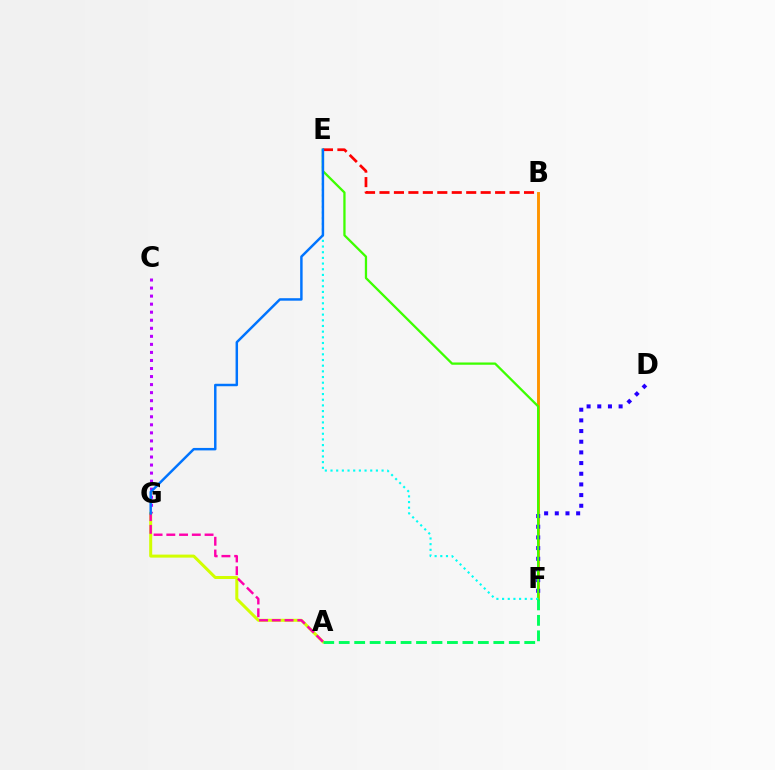{('C', 'G'): [{'color': '#b900ff', 'line_style': 'dotted', 'thickness': 2.19}], ('B', 'F'): [{'color': '#ff9400', 'line_style': 'solid', 'thickness': 2.1}], ('D', 'F'): [{'color': '#2500ff', 'line_style': 'dotted', 'thickness': 2.9}], ('E', 'F'): [{'color': '#3dff00', 'line_style': 'solid', 'thickness': 1.64}, {'color': '#00fff6', 'line_style': 'dotted', 'thickness': 1.54}], ('A', 'G'): [{'color': '#d1ff00', 'line_style': 'solid', 'thickness': 2.17}, {'color': '#ff00ac', 'line_style': 'dashed', 'thickness': 1.73}], ('B', 'E'): [{'color': '#ff0000', 'line_style': 'dashed', 'thickness': 1.96}], ('A', 'F'): [{'color': '#00ff5c', 'line_style': 'dashed', 'thickness': 2.1}], ('E', 'G'): [{'color': '#0074ff', 'line_style': 'solid', 'thickness': 1.78}]}